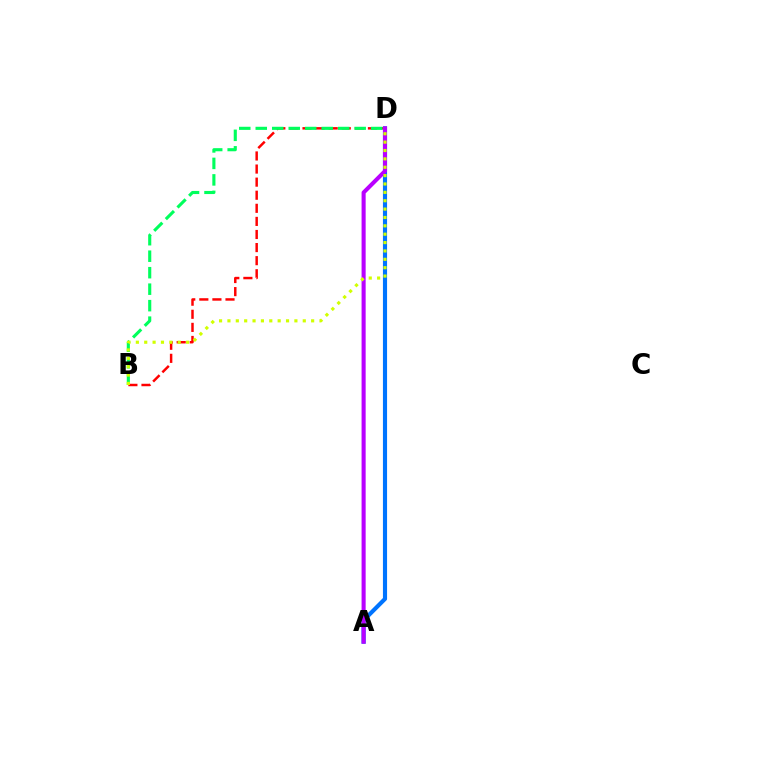{('B', 'D'): [{'color': '#ff0000', 'line_style': 'dashed', 'thickness': 1.78}, {'color': '#00ff5c', 'line_style': 'dashed', 'thickness': 2.24}, {'color': '#d1ff00', 'line_style': 'dotted', 'thickness': 2.27}], ('A', 'D'): [{'color': '#0074ff', 'line_style': 'solid', 'thickness': 2.97}, {'color': '#b900ff', 'line_style': 'solid', 'thickness': 2.93}]}